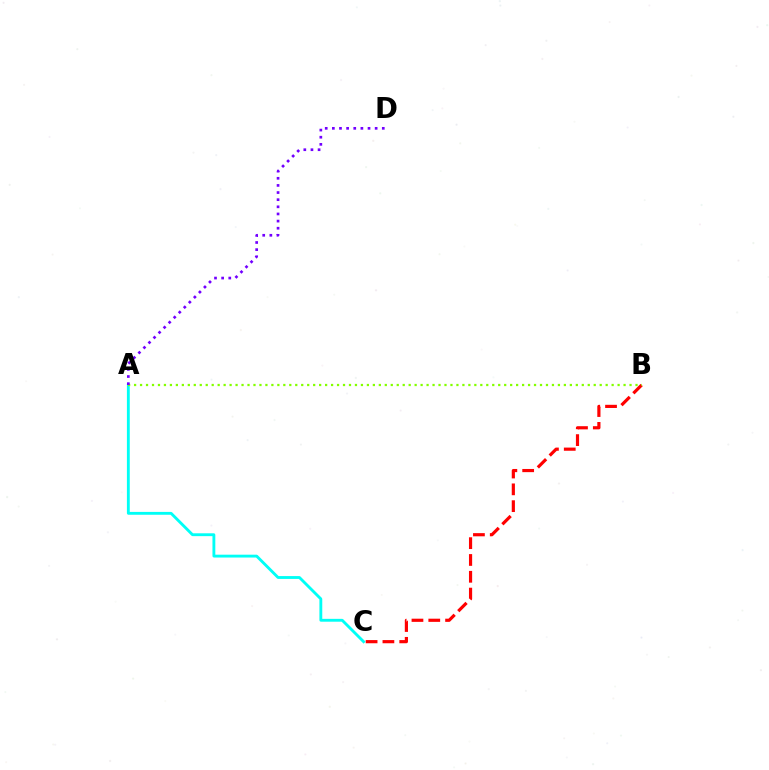{('B', 'C'): [{'color': '#ff0000', 'line_style': 'dashed', 'thickness': 2.28}], ('A', 'C'): [{'color': '#00fff6', 'line_style': 'solid', 'thickness': 2.06}], ('A', 'B'): [{'color': '#84ff00', 'line_style': 'dotted', 'thickness': 1.62}], ('A', 'D'): [{'color': '#7200ff', 'line_style': 'dotted', 'thickness': 1.94}]}